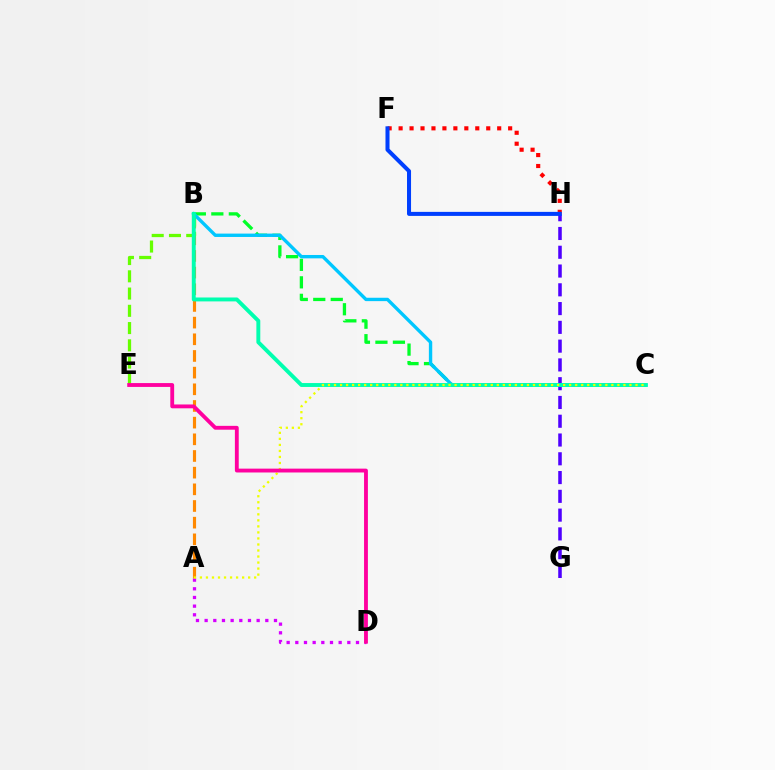{('G', 'H'): [{'color': '#4f00ff', 'line_style': 'dashed', 'thickness': 2.55}], ('B', 'C'): [{'color': '#00ff27', 'line_style': 'dashed', 'thickness': 2.38}, {'color': '#00c7ff', 'line_style': 'solid', 'thickness': 2.43}, {'color': '#00ffaf', 'line_style': 'solid', 'thickness': 2.81}], ('F', 'H'): [{'color': '#ff0000', 'line_style': 'dotted', 'thickness': 2.98}, {'color': '#003fff', 'line_style': 'solid', 'thickness': 2.9}], ('A', 'B'): [{'color': '#ff8800', 'line_style': 'dashed', 'thickness': 2.26}], ('B', 'E'): [{'color': '#66ff00', 'line_style': 'dashed', 'thickness': 2.34}], ('A', 'D'): [{'color': '#d600ff', 'line_style': 'dotted', 'thickness': 2.35}], ('A', 'C'): [{'color': '#eeff00', 'line_style': 'dotted', 'thickness': 1.64}], ('D', 'E'): [{'color': '#ff00a0', 'line_style': 'solid', 'thickness': 2.77}]}